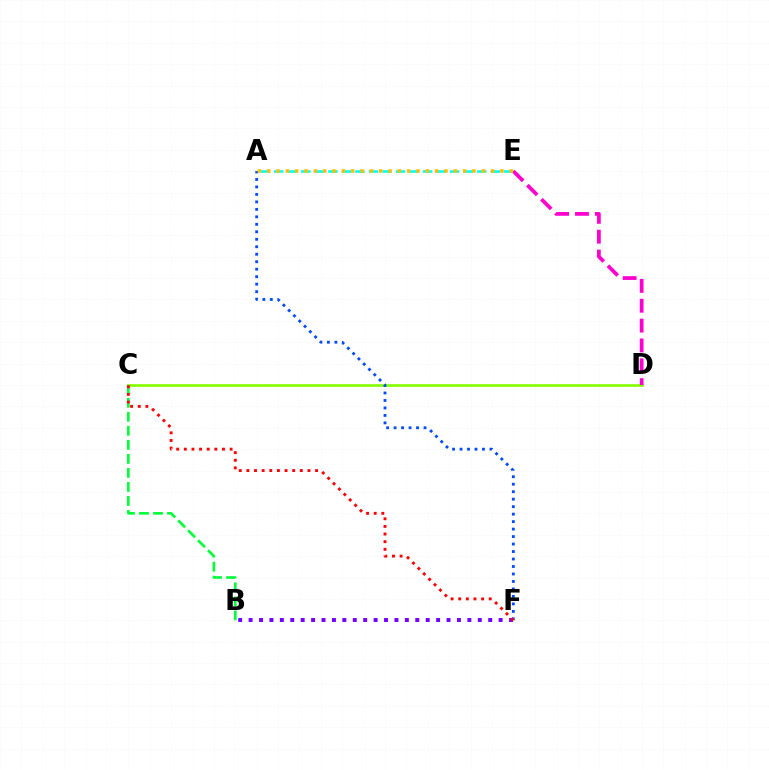{('B', 'F'): [{'color': '#7200ff', 'line_style': 'dotted', 'thickness': 2.83}], ('C', 'D'): [{'color': '#84ff00', 'line_style': 'solid', 'thickness': 1.91}], ('A', 'F'): [{'color': '#004bff', 'line_style': 'dotted', 'thickness': 2.03}], ('A', 'E'): [{'color': '#00fff6', 'line_style': 'dashed', 'thickness': 1.84}, {'color': '#ffbd00', 'line_style': 'dotted', 'thickness': 2.53}], ('D', 'E'): [{'color': '#ff00cf', 'line_style': 'dashed', 'thickness': 2.7}], ('B', 'C'): [{'color': '#00ff39', 'line_style': 'dashed', 'thickness': 1.91}], ('C', 'F'): [{'color': '#ff0000', 'line_style': 'dotted', 'thickness': 2.07}]}